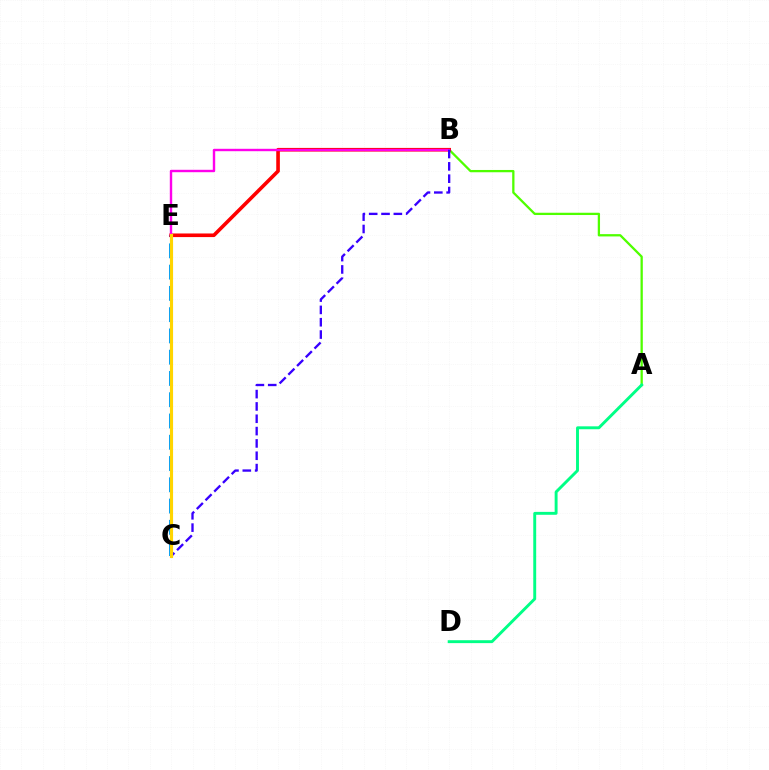{('C', 'E'): [{'color': '#009eff', 'line_style': 'dashed', 'thickness': 2.89}, {'color': '#ffd500', 'line_style': 'solid', 'thickness': 2.26}], ('A', 'B'): [{'color': '#4fff00', 'line_style': 'solid', 'thickness': 1.65}], ('B', 'E'): [{'color': '#ff0000', 'line_style': 'solid', 'thickness': 2.6}, {'color': '#ff00ed', 'line_style': 'solid', 'thickness': 1.73}], ('A', 'D'): [{'color': '#00ff86', 'line_style': 'solid', 'thickness': 2.1}], ('B', 'C'): [{'color': '#3700ff', 'line_style': 'dashed', 'thickness': 1.68}]}